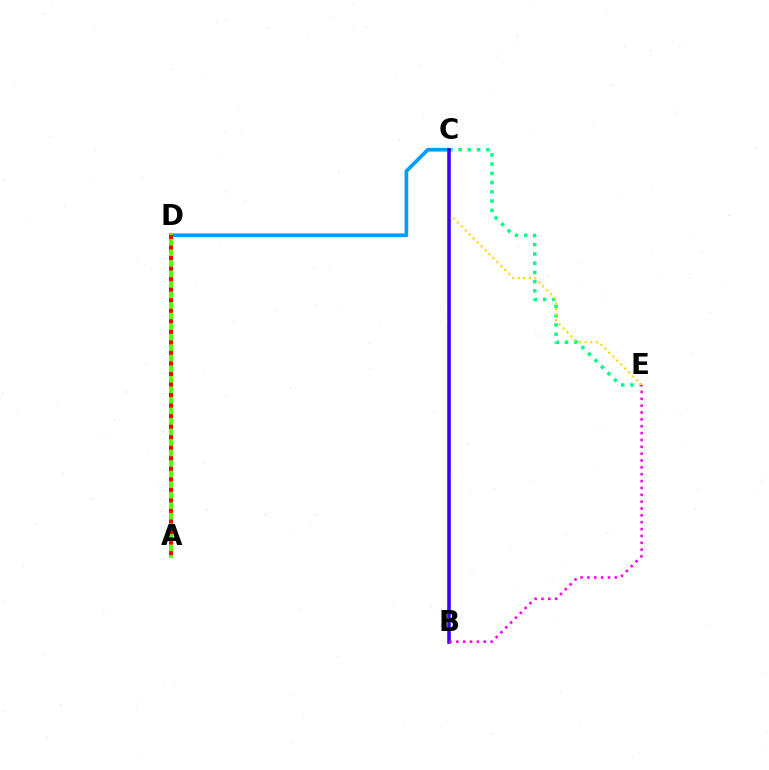{('C', 'E'): [{'color': '#00ff86', 'line_style': 'dotted', 'thickness': 2.51}, {'color': '#ffd500', 'line_style': 'dotted', 'thickness': 1.52}], ('C', 'D'): [{'color': '#009eff', 'line_style': 'solid', 'thickness': 2.66}], ('A', 'D'): [{'color': '#4fff00', 'line_style': 'solid', 'thickness': 2.77}, {'color': '#ff0000', 'line_style': 'dotted', 'thickness': 2.86}], ('B', 'C'): [{'color': '#3700ff', 'line_style': 'solid', 'thickness': 2.56}], ('B', 'E'): [{'color': '#ff00ed', 'line_style': 'dotted', 'thickness': 1.86}]}